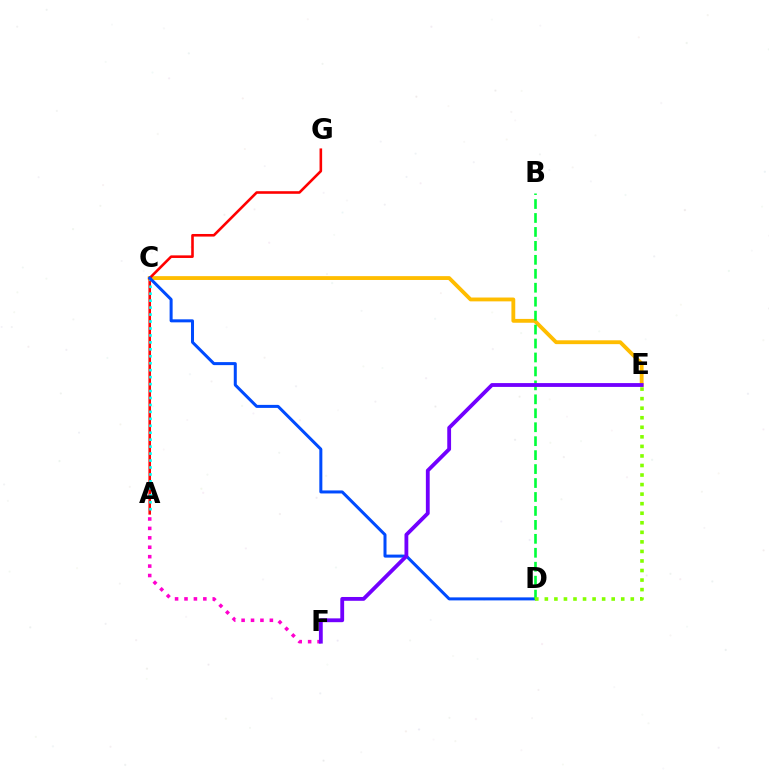{('C', 'E'): [{'color': '#ffbd00', 'line_style': 'solid', 'thickness': 2.76}], ('A', 'G'): [{'color': '#ff0000', 'line_style': 'solid', 'thickness': 1.87}], ('A', 'C'): [{'color': '#00fff6', 'line_style': 'dotted', 'thickness': 1.89}], ('A', 'F'): [{'color': '#ff00cf', 'line_style': 'dotted', 'thickness': 2.56}], ('C', 'D'): [{'color': '#004bff', 'line_style': 'solid', 'thickness': 2.17}], ('B', 'D'): [{'color': '#00ff39', 'line_style': 'dashed', 'thickness': 1.9}], ('E', 'F'): [{'color': '#7200ff', 'line_style': 'solid', 'thickness': 2.75}], ('D', 'E'): [{'color': '#84ff00', 'line_style': 'dotted', 'thickness': 2.59}]}